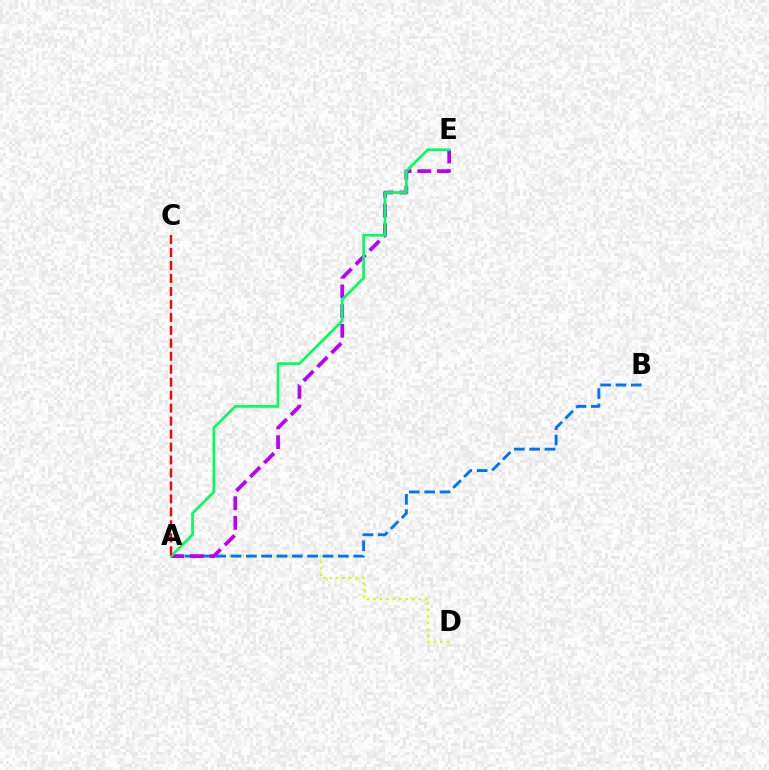{('A', 'D'): [{'color': '#d1ff00', 'line_style': 'dotted', 'thickness': 1.76}], ('A', 'B'): [{'color': '#0074ff', 'line_style': 'dashed', 'thickness': 2.08}], ('A', 'E'): [{'color': '#b900ff', 'line_style': 'dashed', 'thickness': 2.68}, {'color': '#00ff5c', 'line_style': 'solid', 'thickness': 1.93}], ('A', 'C'): [{'color': '#ff0000', 'line_style': 'dashed', 'thickness': 1.76}]}